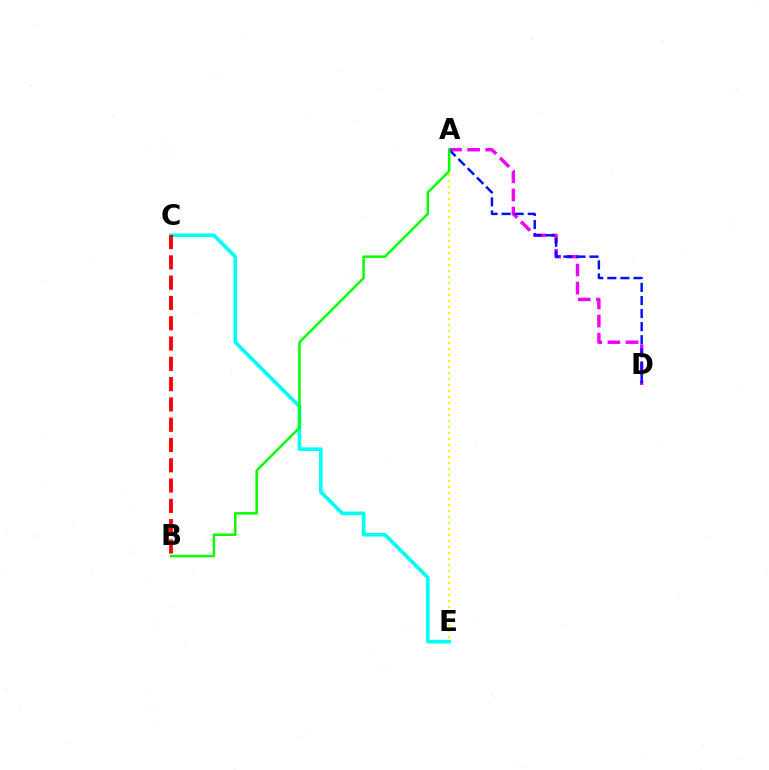{('C', 'E'): [{'color': '#00fff6', 'line_style': 'solid', 'thickness': 2.63}], ('B', 'C'): [{'color': '#ff0000', 'line_style': 'dashed', 'thickness': 2.76}], ('A', 'E'): [{'color': '#fcf500', 'line_style': 'dotted', 'thickness': 1.63}], ('A', 'D'): [{'color': '#ee00ff', 'line_style': 'dashed', 'thickness': 2.46}, {'color': '#0010ff', 'line_style': 'dashed', 'thickness': 1.78}], ('A', 'B'): [{'color': '#08ff00', 'line_style': 'solid', 'thickness': 1.79}]}